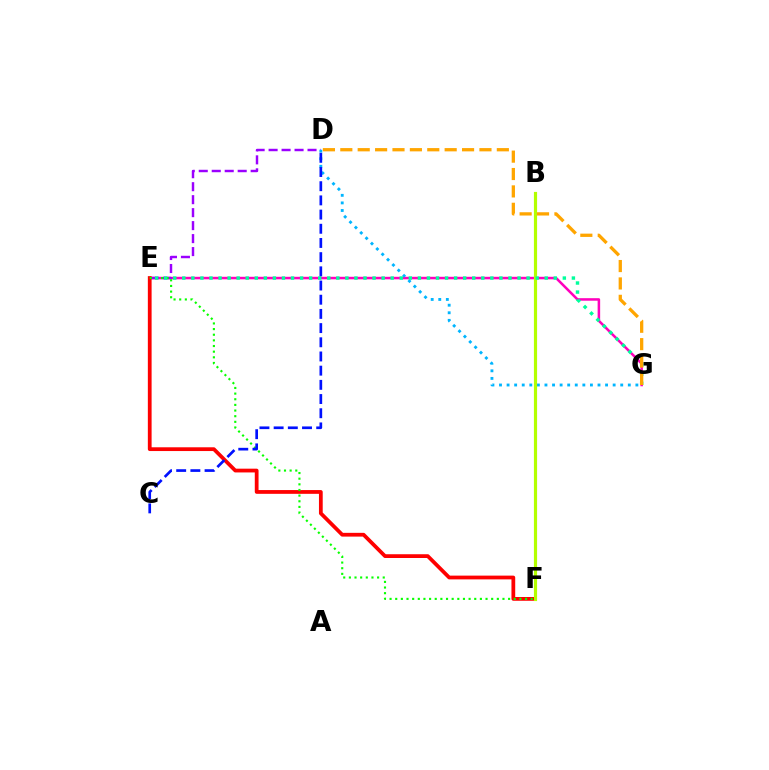{('E', 'G'): [{'color': '#ff00bd', 'line_style': 'solid', 'thickness': 1.82}, {'color': '#00ff9d', 'line_style': 'dotted', 'thickness': 2.46}], ('D', 'E'): [{'color': '#9b00ff', 'line_style': 'dashed', 'thickness': 1.76}], ('E', 'F'): [{'color': '#ff0000', 'line_style': 'solid', 'thickness': 2.71}, {'color': '#08ff00', 'line_style': 'dotted', 'thickness': 1.53}], ('D', 'G'): [{'color': '#00b5ff', 'line_style': 'dotted', 'thickness': 2.06}, {'color': '#ffa500', 'line_style': 'dashed', 'thickness': 2.36}], ('B', 'F'): [{'color': '#b3ff00', 'line_style': 'solid', 'thickness': 2.28}], ('C', 'D'): [{'color': '#0010ff', 'line_style': 'dashed', 'thickness': 1.93}]}